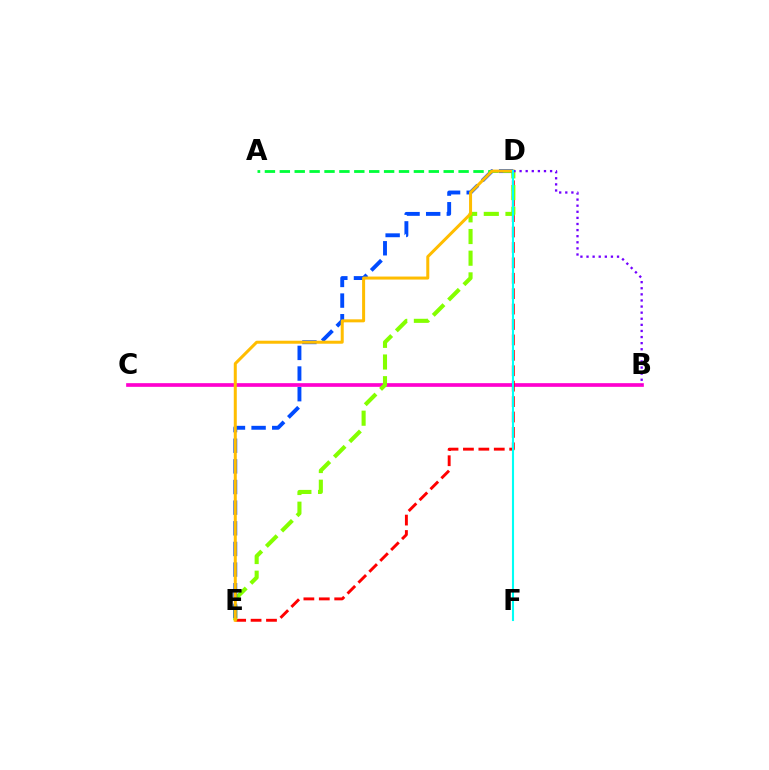{('B', 'C'): [{'color': '#ff00cf', 'line_style': 'solid', 'thickness': 2.65}], ('D', 'E'): [{'color': '#ff0000', 'line_style': 'dashed', 'thickness': 2.09}, {'color': '#84ff00', 'line_style': 'dashed', 'thickness': 2.95}, {'color': '#004bff', 'line_style': 'dashed', 'thickness': 2.8}, {'color': '#ffbd00', 'line_style': 'solid', 'thickness': 2.17}], ('A', 'D'): [{'color': '#00ff39', 'line_style': 'dashed', 'thickness': 2.02}], ('B', 'D'): [{'color': '#7200ff', 'line_style': 'dotted', 'thickness': 1.66}], ('D', 'F'): [{'color': '#00fff6', 'line_style': 'solid', 'thickness': 1.5}]}